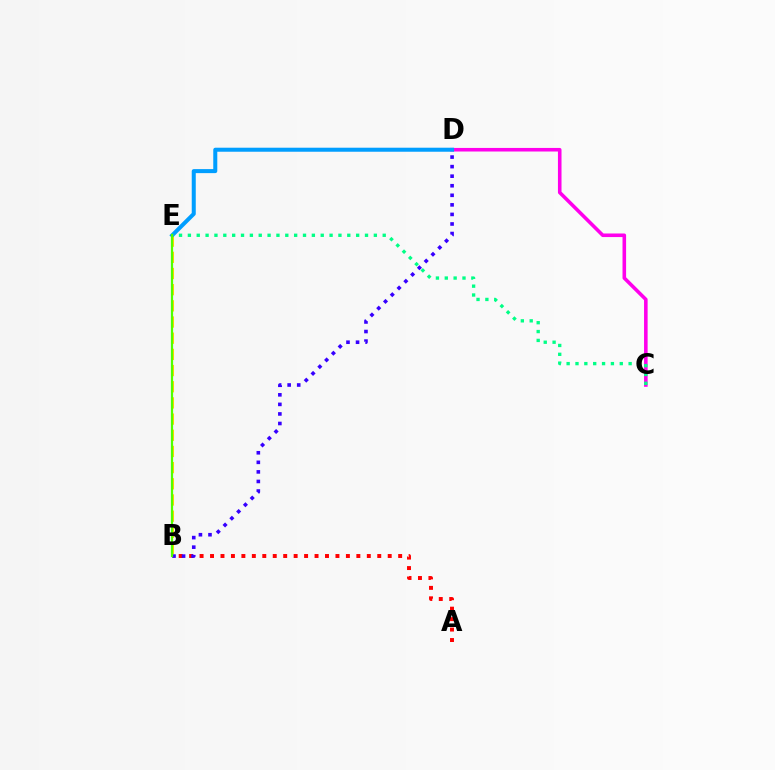{('C', 'D'): [{'color': '#ff00ed', 'line_style': 'solid', 'thickness': 2.58}], ('B', 'E'): [{'color': '#ffd500', 'line_style': 'dashed', 'thickness': 2.2}, {'color': '#4fff00', 'line_style': 'solid', 'thickness': 1.59}], ('D', 'E'): [{'color': '#009eff', 'line_style': 'solid', 'thickness': 2.9}], ('C', 'E'): [{'color': '#00ff86', 'line_style': 'dotted', 'thickness': 2.41}], ('A', 'B'): [{'color': '#ff0000', 'line_style': 'dotted', 'thickness': 2.84}], ('B', 'D'): [{'color': '#3700ff', 'line_style': 'dotted', 'thickness': 2.6}]}